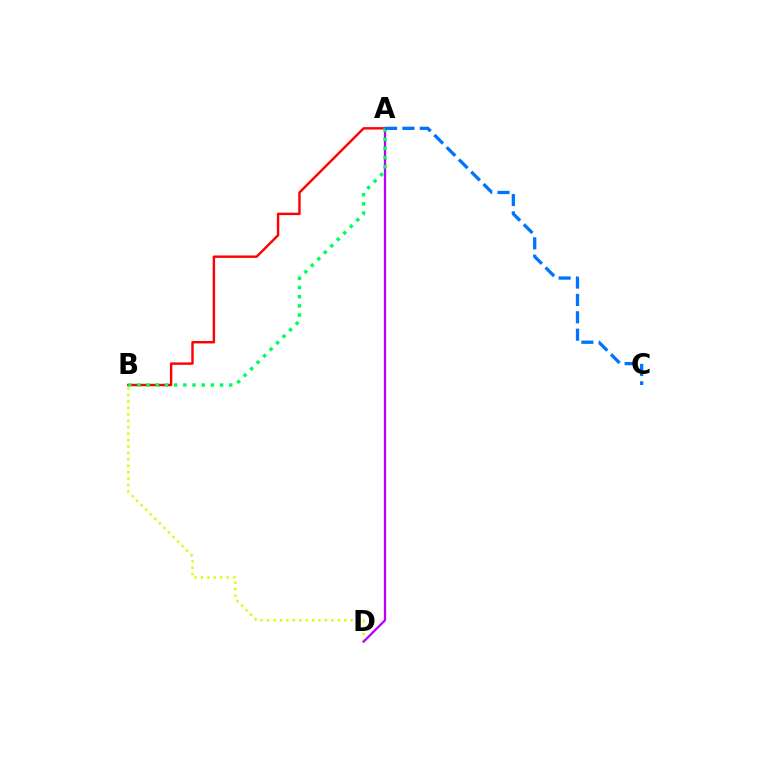{('B', 'D'): [{'color': '#d1ff00', 'line_style': 'dotted', 'thickness': 1.75}], ('A', 'D'): [{'color': '#b900ff', 'line_style': 'solid', 'thickness': 1.63}], ('A', 'B'): [{'color': '#ff0000', 'line_style': 'solid', 'thickness': 1.74}, {'color': '#00ff5c', 'line_style': 'dotted', 'thickness': 2.5}], ('A', 'C'): [{'color': '#0074ff', 'line_style': 'dashed', 'thickness': 2.36}]}